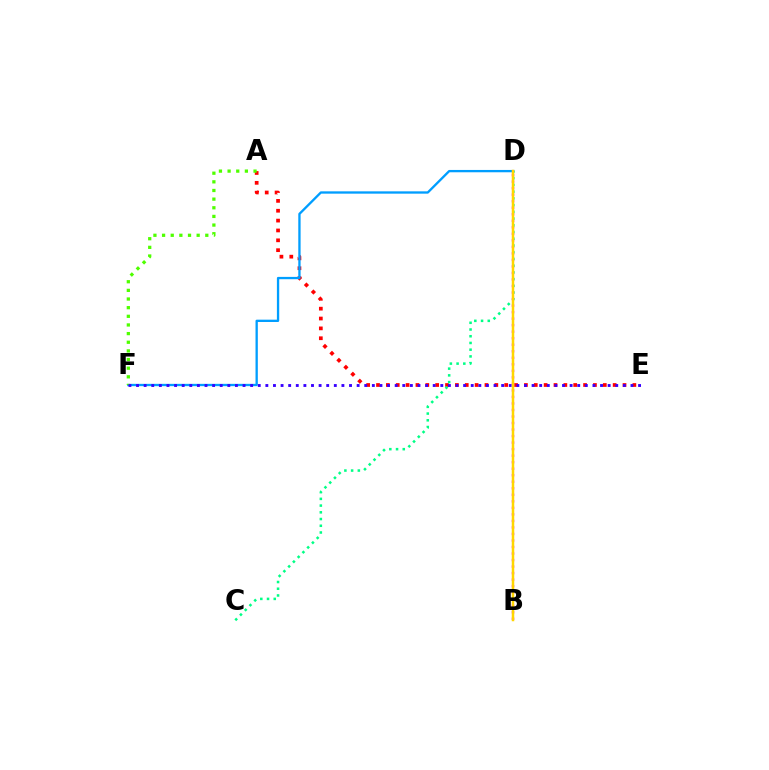{('A', 'E'): [{'color': '#ff0000', 'line_style': 'dotted', 'thickness': 2.68}], ('B', 'D'): [{'color': '#ff00ed', 'line_style': 'dotted', 'thickness': 1.77}, {'color': '#ffd500', 'line_style': 'solid', 'thickness': 1.8}], ('D', 'F'): [{'color': '#009eff', 'line_style': 'solid', 'thickness': 1.67}], ('A', 'F'): [{'color': '#4fff00', 'line_style': 'dotted', 'thickness': 2.35}], ('C', 'D'): [{'color': '#00ff86', 'line_style': 'dotted', 'thickness': 1.83}], ('E', 'F'): [{'color': '#3700ff', 'line_style': 'dotted', 'thickness': 2.07}]}